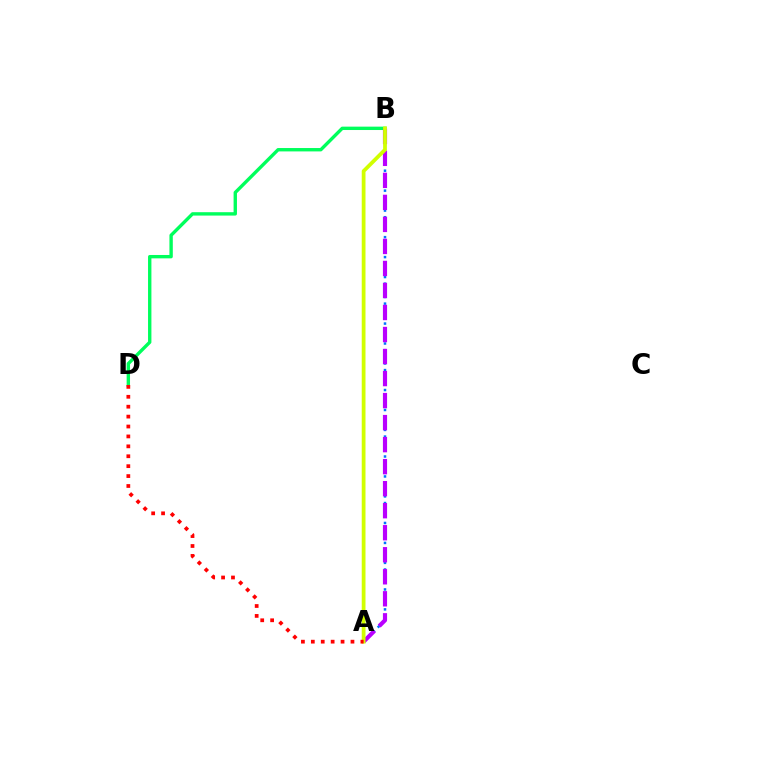{('B', 'D'): [{'color': '#00ff5c', 'line_style': 'solid', 'thickness': 2.43}], ('A', 'B'): [{'color': '#0074ff', 'line_style': 'dotted', 'thickness': 1.81}, {'color': '#b900ff', 'line_style': 'dashed', 'thickness': 2.99}, {'color': '#d1ff00', 'line_style': 'solid', 'thickness': 2.72}], ('A', 'D'): [{'color': '#ff0000', 'line_style': 'dotted', 'thickness': 2.69}]}